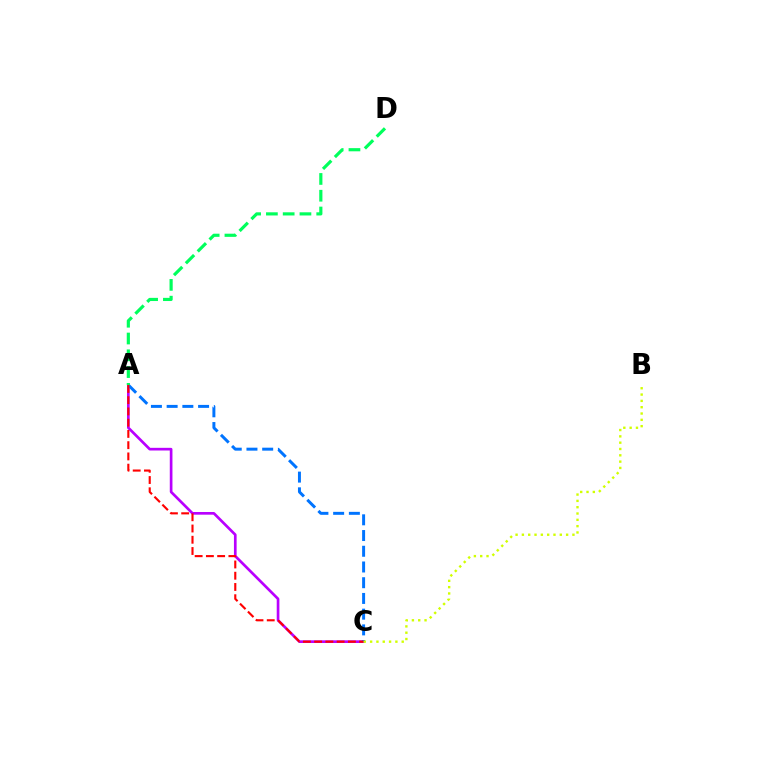{('A', 'C'): [{'color': '#b900ff', 'line_style': 'solid', 'thickness': 1.93}, {'color': '#0074ff', 'line_style': 'dashed', 'thickness': 2.14}, {'color': '#ff0000', 'line_style': 'dashed', 'thickness': 1.53}], ('A', 'D'): [{'color': '#00ff5c', 'line_style': 'dashed', 'thickness': 2.28}], ('B', 'C'): [{'color': '#d1ff00', 'line_style': 'dotted', 'thickness': 1.72}]}